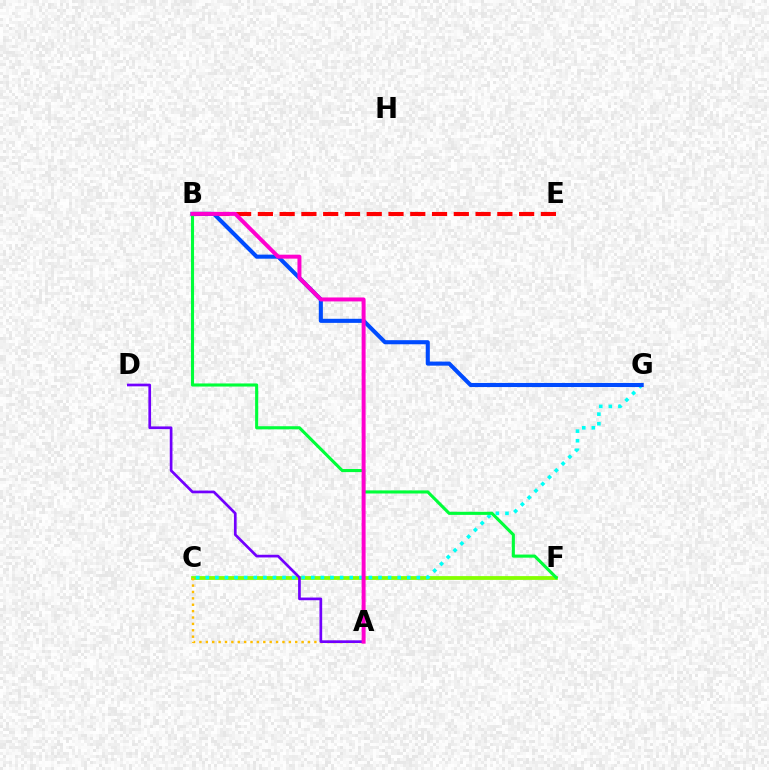{('B', 'E'): [{'color': '#ff0000', 'line_style': 'dashed', 'thickness': 2.96}], ('C', 'F'): [{'color': '#84ff00', 'line_style': 'solid', 'thickness': 2.73}], ('A', 'C'): [{'color': '#ffbd00', 'line_style': 'dotted', 'thickness': 1.73}], ('C', 'G'): [{'color': '#00fff6', 'line_style': 'dotted', 'thickness': 2.61}], ('B', 'G'): [{'color': '#004bff', 'line_style': 'solid', 'thickness': 2.94}], ('B', 'F'): [{'color': '#00ff39', 'line_style': 'solid', 'thickness': 2.23}], ('A', 'D'): [{'color': '#7200ff', 'line_style': 'solid', 'thickness': 1.94}], ('A', 'B'): [{'color': '#ff00cf', 'line_style': 'solid', 'thickness': 2.85}]}